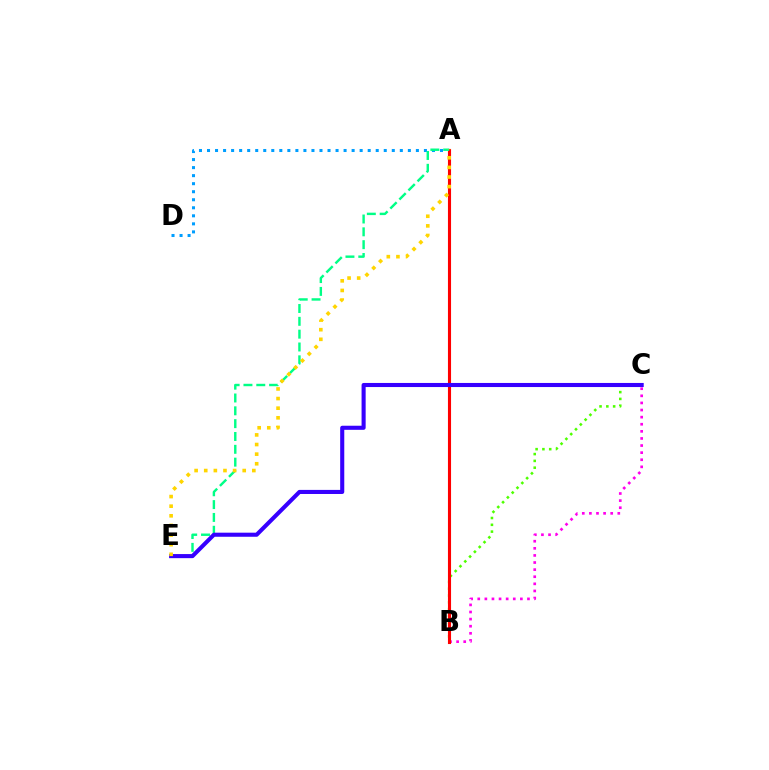{('A', 'D'): [{'color': '#009eff', 'line_style': 'dotted', 'thickness': 2.18}], ('B', 'C'): [{'color': '#ff00ed', 'line_style': 'dotted', 'thickness': 1.93}, {'color': '#4fff00', 'line_style': 'dotted', 'thickness': 1.85}], ('A', 'B'): [{'color': '#ff0000', 'line_style': 'solid', 'thickness': 2.24}], ('A', 'E'): [{'color': '#00ff86', 'line_style': 'dashed', 'thickness': 1.74}, {'color': '#ffd500', 'line_style': 'dotted', 'thickness': 2.61}], ('C', 'E'): [{'color': '#3700ff', 'line_style': 'solid', 'thickness': 2.94}]}